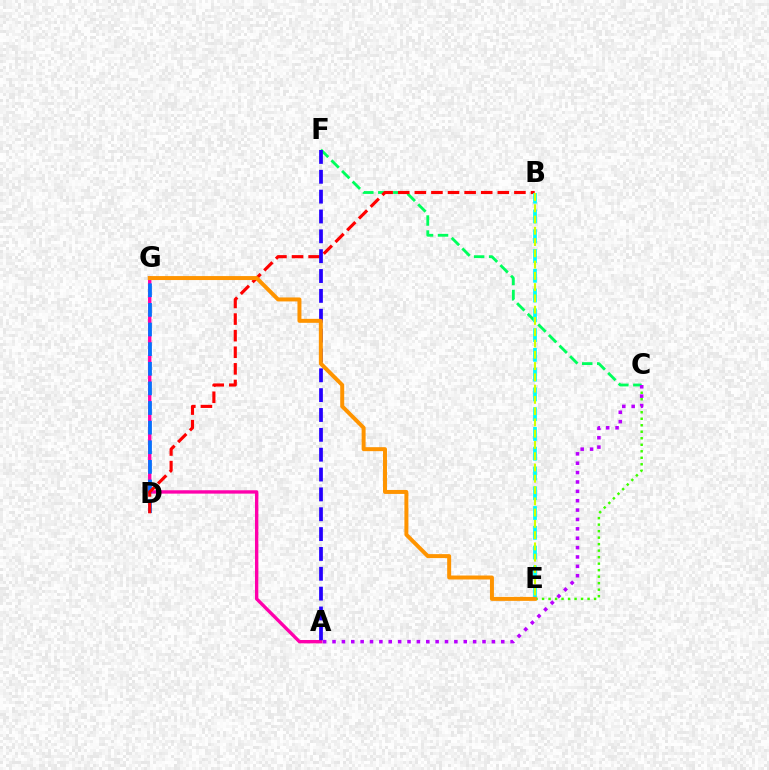{('C', 'F'): [{'color': '#00ff5c', 'line_style': 'dashed', 'thickness': 2.04}], ('A', 'G'): [{'color': '#ff00ac', 'line_style': 'solid', 'thickness': 2.43}], ('D', 'G'): [{'color': '#0074ff', 'line_style': 'dashed', 'thickness': 2.67}], ('B', 'D'): [{'color': '#ff0000', 'line_style': 'dashed', 'thickness': 2.25}], ('B', 'E'): [{'color': '#00fff6', 'line_style': 'dashed', 'thickness': 2.69}, {'color': '#d1ff00', 'line_style': 'dashed', 'thickness': 1.53}], ('A', 'F'): [{'color': '#2500ff', 'line_style': 'dashed', 'thickness': 2.7}], ('C', 'E'): [{'color': '#3dff00', 'line_style': 'dotted', 'thickness': 1.77}], ('A', 'C'): [{'color': '#b900ff', 'line_style': 'dotted', 'thickness': 2.55}], ('E', 'G'): [{'color': '#ff9400', 'line_style': 'solid', 'thickness': 2.86}]}